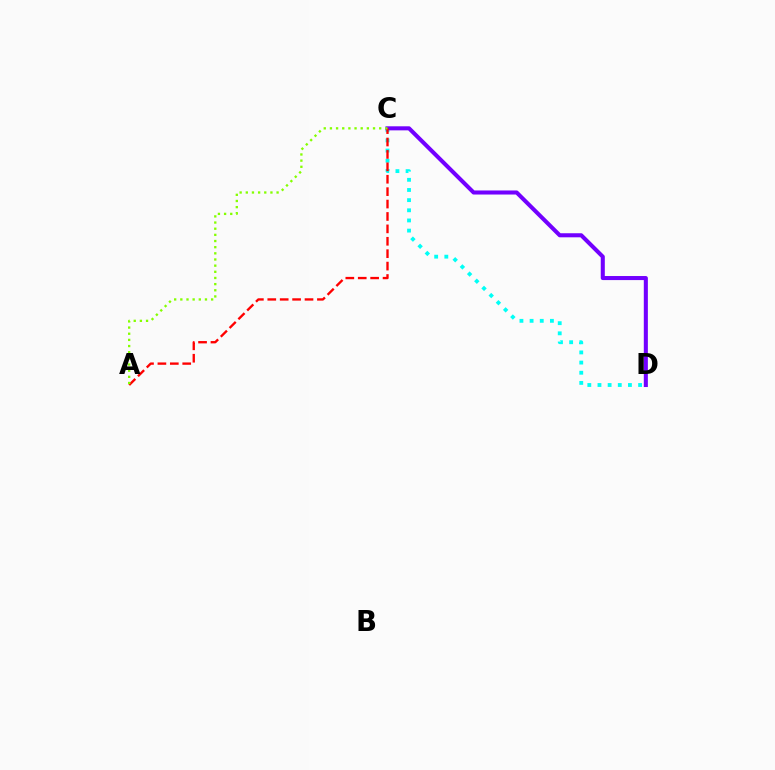{('C', 'D'): [{'color': '#00fff6', 'line_style': 'dotted', 'thickness': 2.76}, {'color': '#7200ff', 'line_style': 'solid', 'thickness': 2.93}], ('A', 'C'): [{'color': '#ff0000', 'line_style': 'dashed', 'thickness': 1.69}, {'color': '#84ff00', 'line_style': 'dotted', 'thickness': 1.67}]}